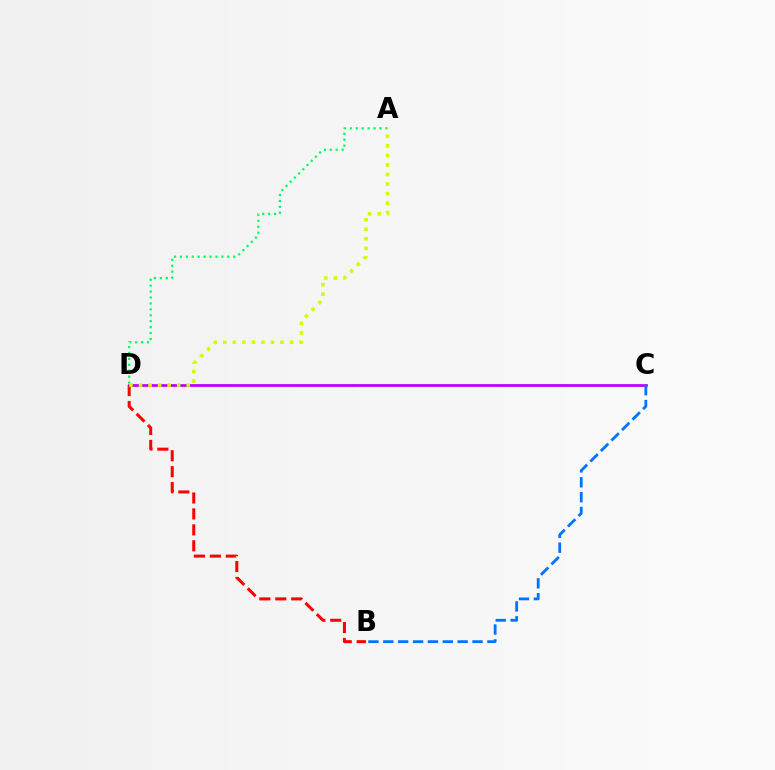{('A', 'D'): [{'color': '#00ff5c', 'line_style': 'dotted', 'thickness': 1.61}, {'color': '#d1ff00', 'line_style': 'dotted', 'thickness': 2.59}], ('C', 'D'): [{'color': '#b900ff', 'line_style': 'solid', 'thickness': 1.97}], ('B', 'D'): [{'color': '#ff0000', 'line_style': 'dashed', 'thickness': 2.17}], ('B', 'C'): [{'color': '#0074ff', 'line_style': 'dashed', 'thickness': 2.02}]}